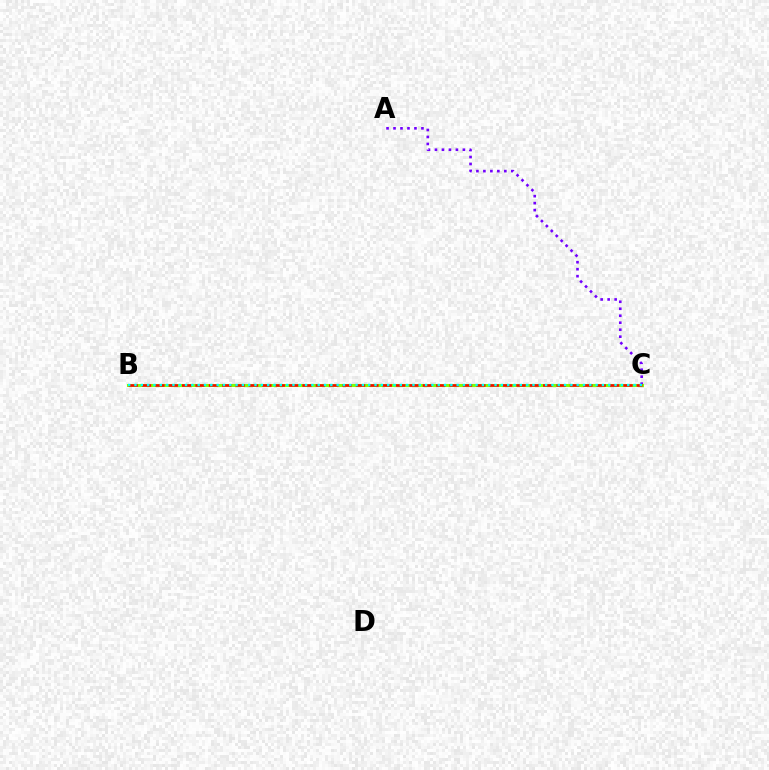{('A', 'C'): [{'color': '#7200ff', 'line_style': 'dotted', 'thickness': 1.9}], ('B', 'C'): [{'color': '#84ff00', 'line_style': 'solid', 'thickness': 2.19}, {'color': '#ff0000', 'line_style': 'dashed', 'thickness': 1.82}, {'color': '#00fff6', 'line_style': 'dotted', 'thickness': 1.72}]}